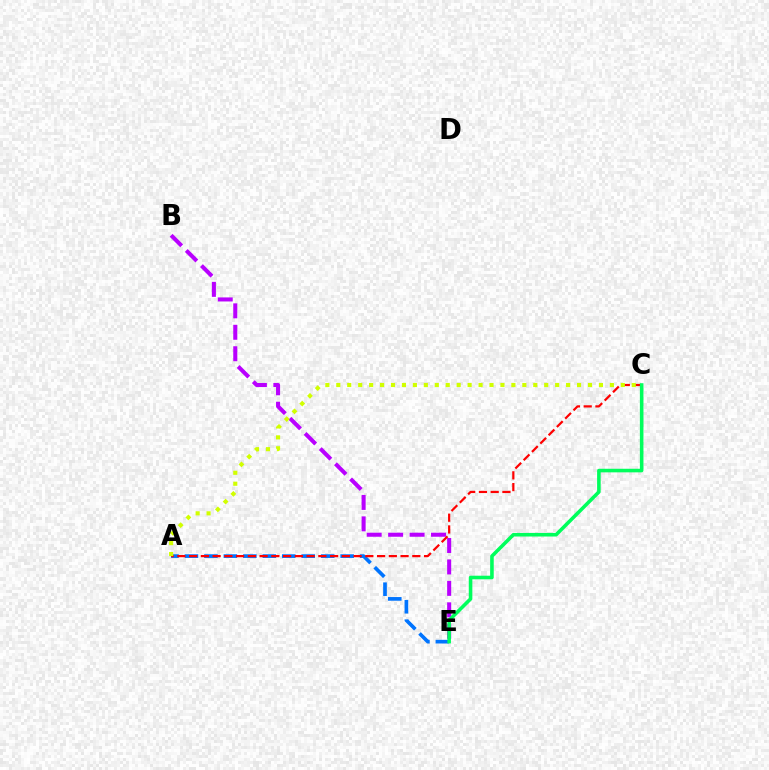{('B', 'E'): [{'color': '#b900ff', 'line_style': 'dashed', 'thickness': 2.91}], ('A', 'E'): [{'color': '#0074ff', 'line_style': 'dashed', 'thickness': 2.64}], ('A', 'C'): [{'color': '#ff0000', 'line_style': 'dashed', 'thickness': 1.6}, {'color': '#d1ff00', 'line_style': 'dotted', 'thickness': 2.97}], ('C', 'E'): [{'color': '#00ff5c', 'line_style': 'solid', 'thickness': 2.57}]}